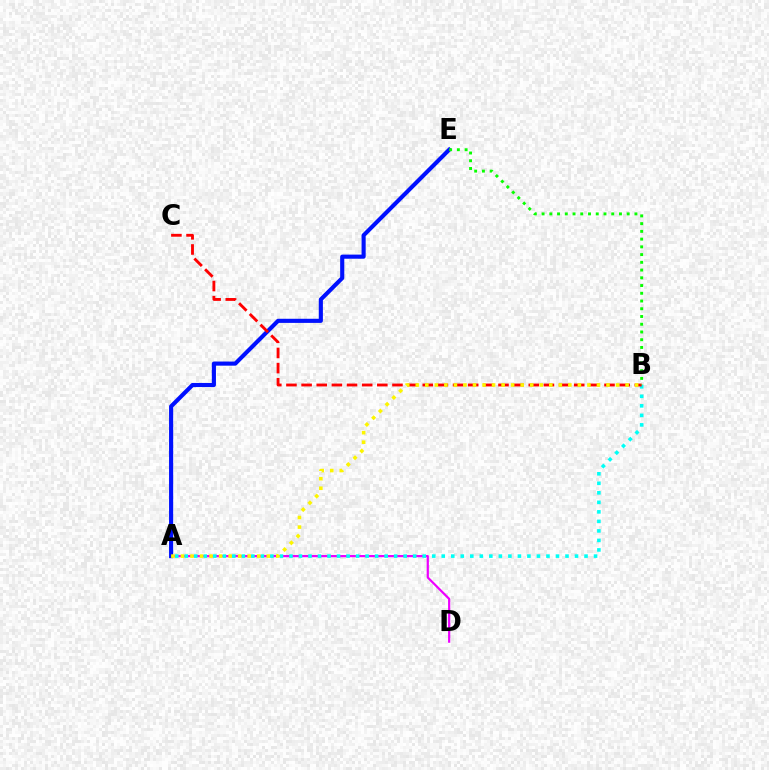{('A', 'D'): [{'color': '#ee00ff', 'line_style': 'solid', 'thickness': 1.59}], ('A', 'B'): [{'color': '#00fff6', 'line_style': 'dotted', 'thickness': 2.59}, {'color': '#fcf500', 'line_style': 'dotted', 'thickness': 2.59}], ('A', 'E'): [{'color': '#0010ff', 'line_style': 'solid', 'thickness': 2.97}], ('B', 'C'): [{'color': '#ff0000', 'line_style': 'dashed', 'thickness': 2.06}], ('B', 'E'): [{'color': '#08ff00', 'line_style': 'dotted', 'thickness': 2.1}]}